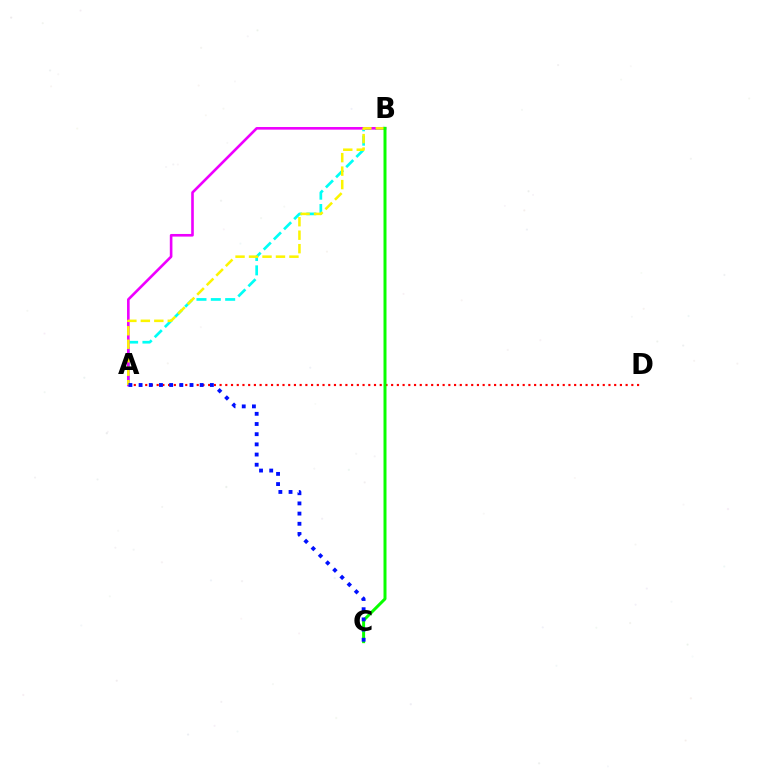{('A', 'D'): [{'color': '#ff0000', 'line_style': 'dotted', 'thickness': 1.55}], ('A', 'B'): [{'color': '#00fff6', 'line_style': 'dashed', 'thickness': 1.95}, {'color': '#ee00ff', 'line_style': 'solid', 'thickness': 1.89}, {'color': '#fcf500', 'line_style': 'dashed', 'thickness': 1.83}], ('B', 'C'): [{'color': '#08ff00', 'line_style': 'solid', 'thickness': 2.15}], ('A', 'C'): [{'color': '#0010ff', 'line_style': 'dotted', 'thickness': 2.77}]}